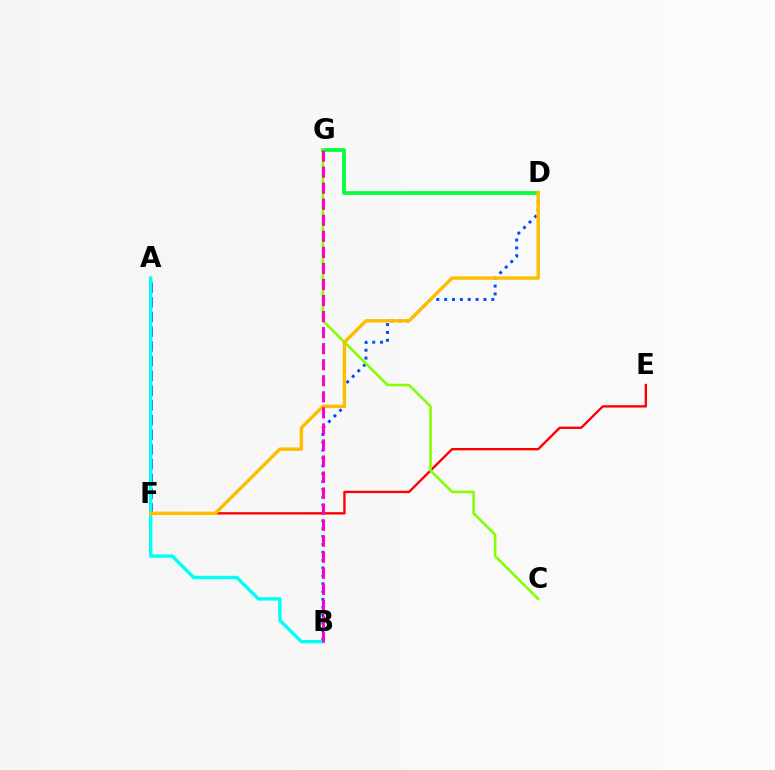{('B', 'D'): [{'color': '#004bff', 'line_style': 'dotted', 'thickness': 2.13}], ('E', 'F'): [{'color': '#ff0000', 'line_style': 'solid', 'thickness': 1.7}], ('D', 'G'): [{'color': '#00ff39', 'line_style': 'solid', 'thickness': 2.67}], ('A', 'F'): [{'color': '#7200ff', 'line_style': 'dashed', 'thickness': 2.0}], ('A', 'B'): [{'color': '#00fff6', 'line_style': 'solid', 'thickness': 2.43}], ('C', 'G'): [{'color': '#84ff00', 'line_style': 'solid', 'thickness': 1.86}], ('D', 'F'): [{'color': '#ffbd00', 'line_style': 'solid', 'thickness': 2.45}], ('B', 'G'): [{'color': '#ff00cf', 'line_style': 'dashed', 'thickness': 2.18}]}